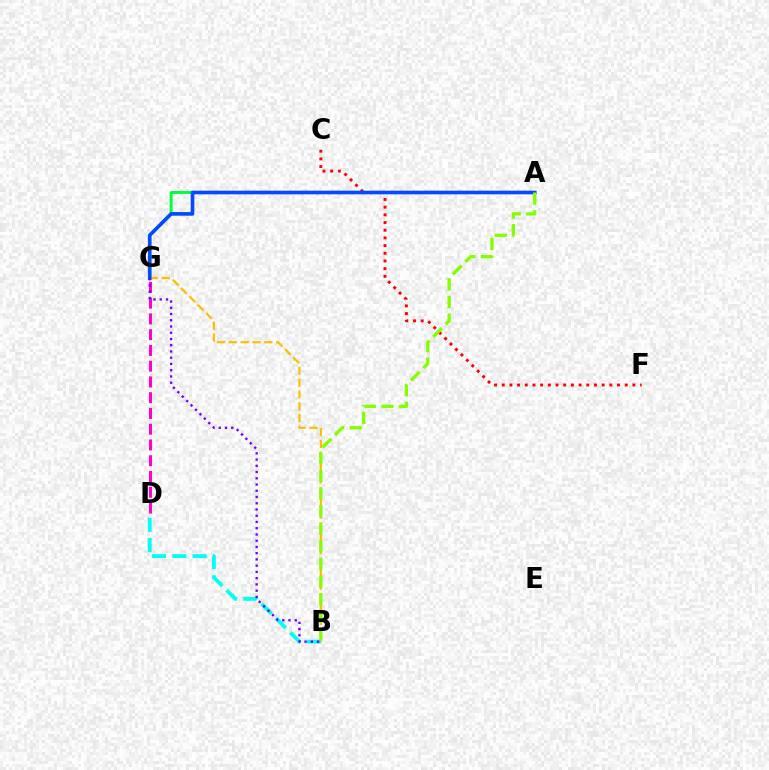{('B', 'G'): [{'color': '#ffbd00', 'line_style': 'dashed', 'thickness': 1.6}, {'color': '#7200ff', 'line_style': 'dotted', 'thickness': 1.7}], ('C', 'F'): [{'color': '#ff0000', 'line_style': 'dotted', 'thickness': 2.09}], ('A', 'G'): [{'color': '#00ff39', 'line_style': 'solid', 'thickness': 2.13}, {'color': '#004bff', 'line_style': 'solid', 'thickness': 2.62}], ('B', 'D'): [{'color': '#00fff6', 'line_style': 'dashed', 'thickness': 2.75}], ('D', 'G'): [{'color': '#ff00cf', 'line_style': 'dashed', 'thickness': 2.14}], ('A', 'B'): [{'color': '#84ff00', 'line_style': 'dashed', 'thickness': 2.4}]}